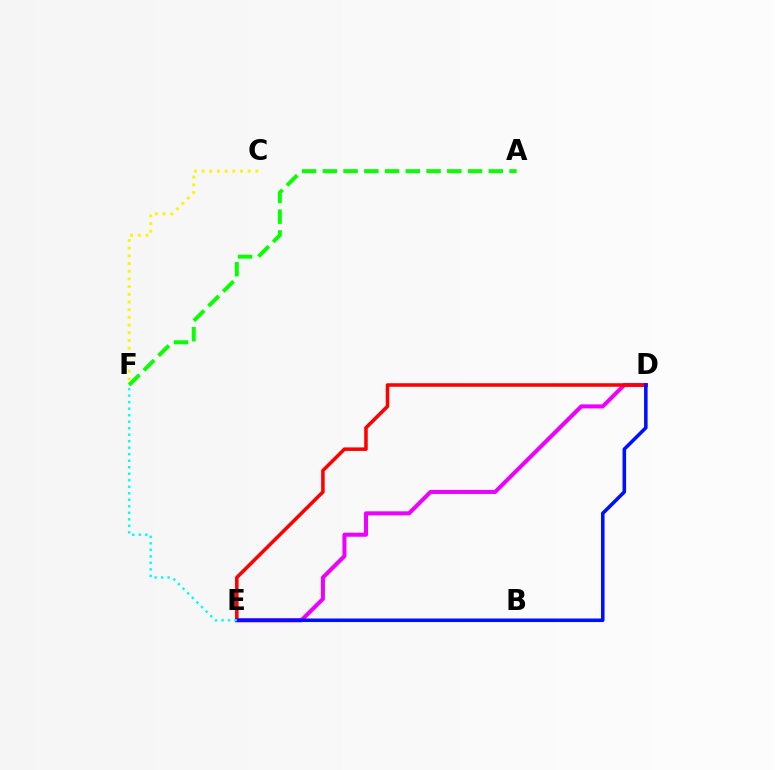{('D', 'E'): [{'color': '#ee00ff', 'line_style': 'solid', 'thickness': 2.9}, {'color': '#ff0000', 'line_style': 'solid', 'thickness': 2.55}, {'color': '#0010ff', 'line_style': 'solid', 'thickness': 2.56}], ('C', 'F'): [{'color': '#fcf500', 'line_style': 'dotted', 'thickness': 2.09}], ('A', 'F'): [{'color': '#08ff00', 'line_style': 'dashed', 'thickness': 2.82}], ('E', 'F'): [{'color': '#00fff6', 'line_style': 'dotted', 'thickness': 1.77}]}